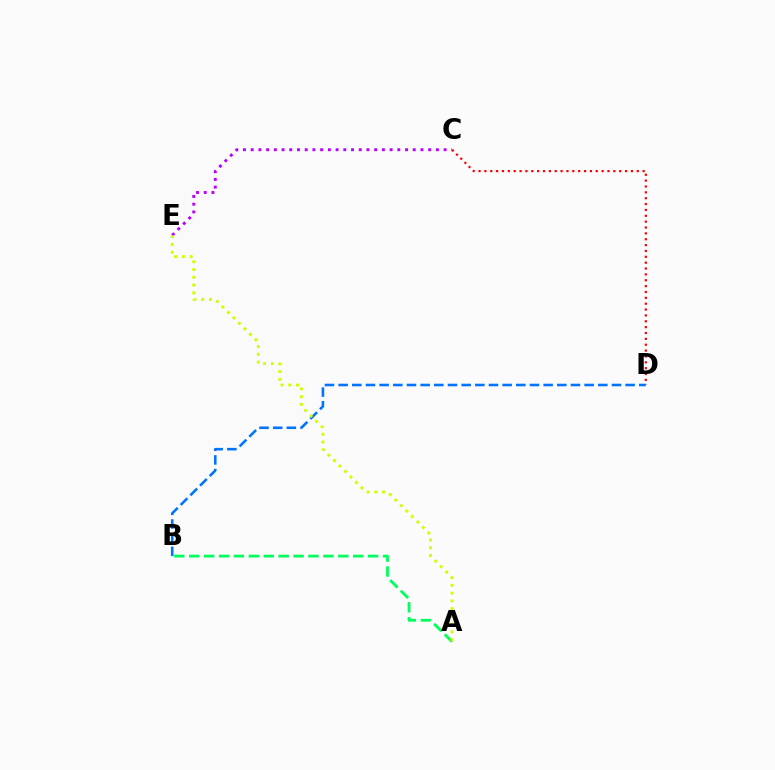{('C', 'D'): [{'color': '#ff0000', 'line_style': 'dotted', 'thickness': 1.59}], ('A', 'B'): [{'color': '#00ff5c', 'line_style': 'dashed', 'thickness': 2.03}], ('B', 'D'): [{'color': '#0074ff', 'line_style': 'dashed', 'thickness': 1.86}], ('C', 'E'): [{'color': '#b900ff', 'line_style': 'dotted', 'thickness': 2.1}], ('A', 'E'): [{'color': '#d1ff00', 'line_style': 'dotted', 'thickness': 2.11}]}